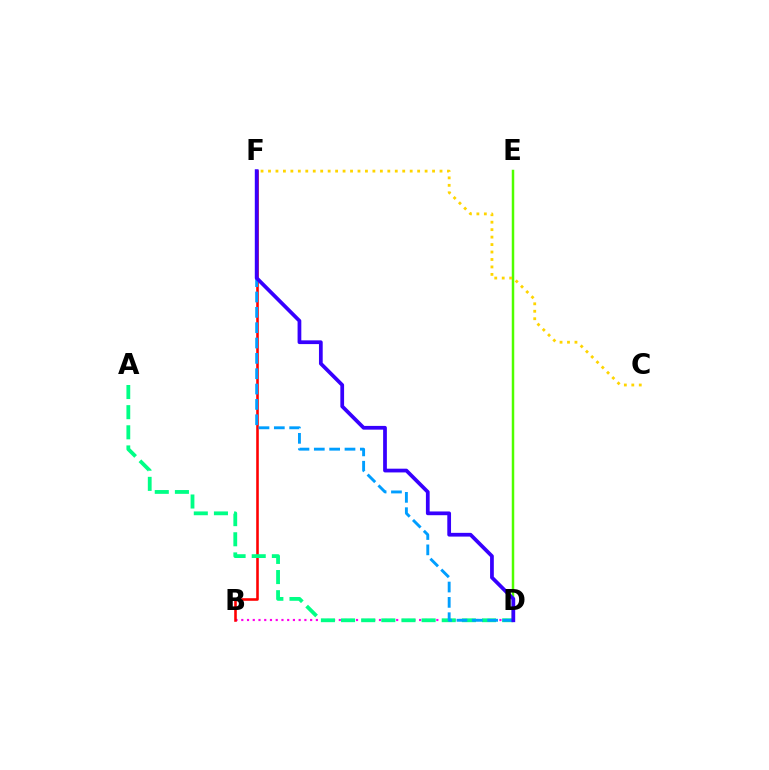{('B', 'D'): [{'color': '#ff00ed', 'line_style': 'dotted', 'thickness': 1.56}], ('B', 'F'): [{'color': '#ff0000', 'line_style': 'solid', 'thickness': 1.86}], ('A', 'D'): [{'color': '#00ff86', 'line_style': 'dashed', 'thickness': 2.74}], ('D', 'E'): [{'color': '#4fff00', 'line_style': 'solid', 'thickness': 1.79}], ('D', 'F'): [{'color': '#009eff', 'line_style': 'dashed', 'thickness': 2.08}, {'color': '#3700ff', 'line_style': 'solid', 'thickness': 2.69}], ('C', 'F'): [{'color': '#ffd500', 'line_style': 'dotted', 'thickness': 2.03}]}